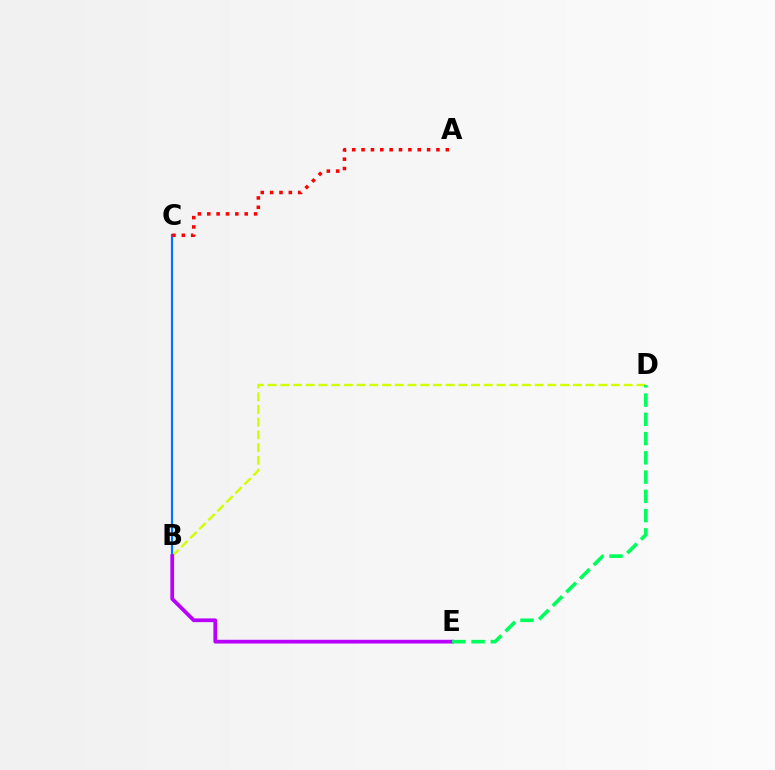{('B', 'D'): [{'color': '#d1ff00', 'line_style': 'dashed', 'thickness': 1.73}], ('B', 'C'): [{'color': '#0074ff', 'line_style': 'solid', 'thickness': 1.57}], ('B', 'E'): [{'color': '#b900ff', 'line_style': 'solid', 'thickness': 2.7}], ('A', 'C'): [{'color': '#ff0000', 'line_style': 'dotted', 'thickness': 2.54}], ('D', 'E'): [{'color': '#00ff5c', 'line_style': 'dashed', 'thickness': 2.62}]}